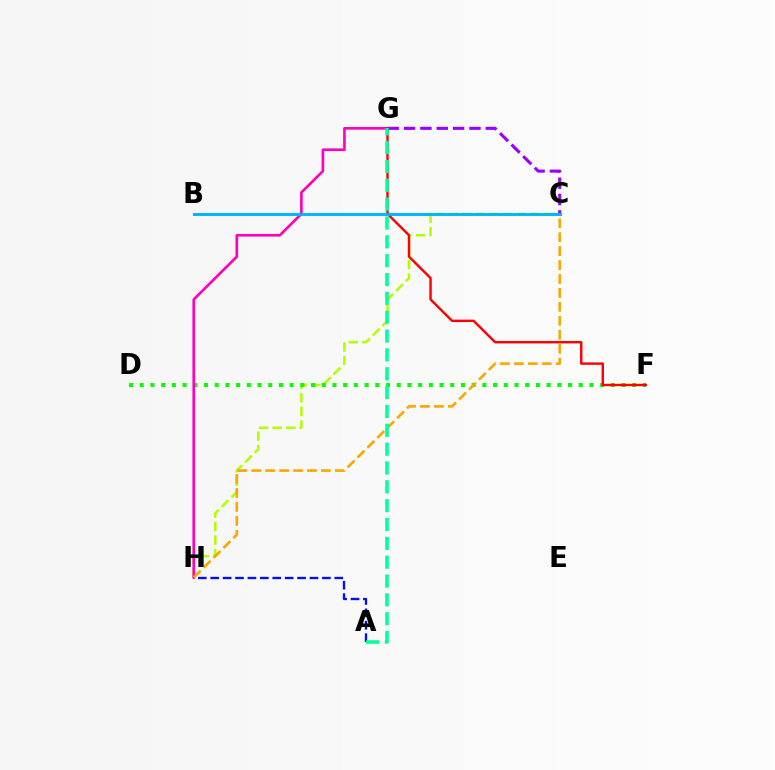{('C', 'H'): [{'color': '#b3ff00', 'line_style': 'dashed', 'thickness': 1.84}, {'color': '#ffa500', 'line_style': 'dashed', 'thickness': 1.89}], ('D', 'F'): [{'color': '#08ff00', 'line_style': 'dotted', 'thickness': 2.91}], ('C', 'G'): [{'color': '#9b00ff', 'line_style': 'dashed', 'thickness': 2.22}], ('G', 'H'): [{'color': '#ff00bd', 'line_style': 'solid', 'thickness': 1.91}], ('F', 'G'): [{'color': '#ff0000', 'line_style': 'solid', 'thickness': 1.74}], ('A', 'H'): [{'color': '#0010ff', 'line_style': 'dashed', 'thickness': 1.69}], ('B', 'C'): [{'color': '#00b5ff', 'line_style': 'solid', 'thickness': 2.11}], ('A', 'G'): [{'color': '#00ff9d', 'line_style': 'dashed', 'thickness': 2.56}]}